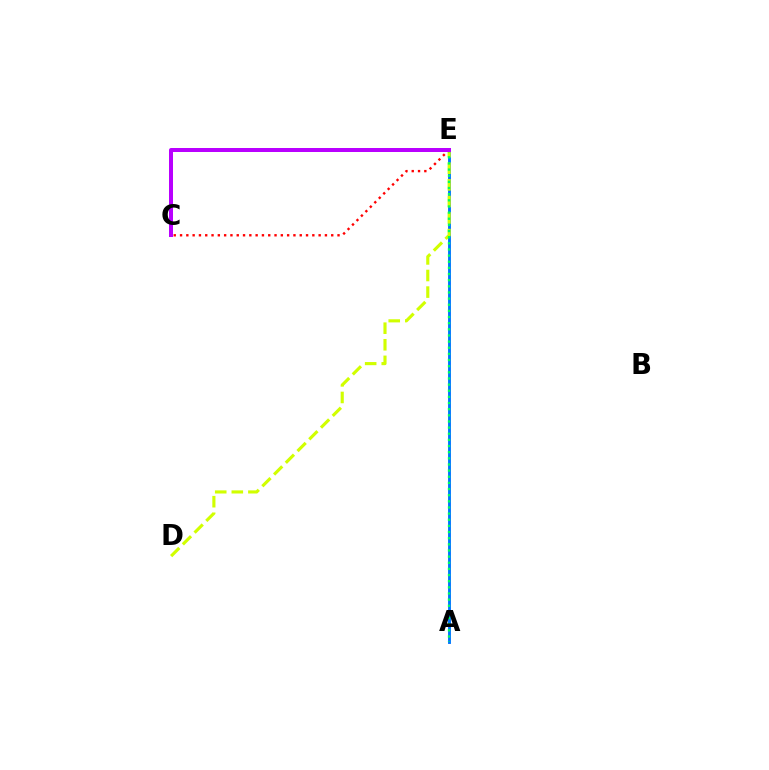{('A', 'E'): [{'color': '#0074ff', 'line_style': 'solid', 'thickness': 2.08}, {'color': '#00ff5c', 'line_style': 'dotted', 'thickness': 1.67}], ('D', 'E'): [{'color': '#d1ff00', 'line_style': 'dashed', 'thickness': 2.25}], ('C', 'E'): [{'color': '#ff0000', 'line_style': 'dotted', 'thickness': 1.71}, {'color': '#b900ff', 'line_style': 'solid', 'thickness': 2.88}]}